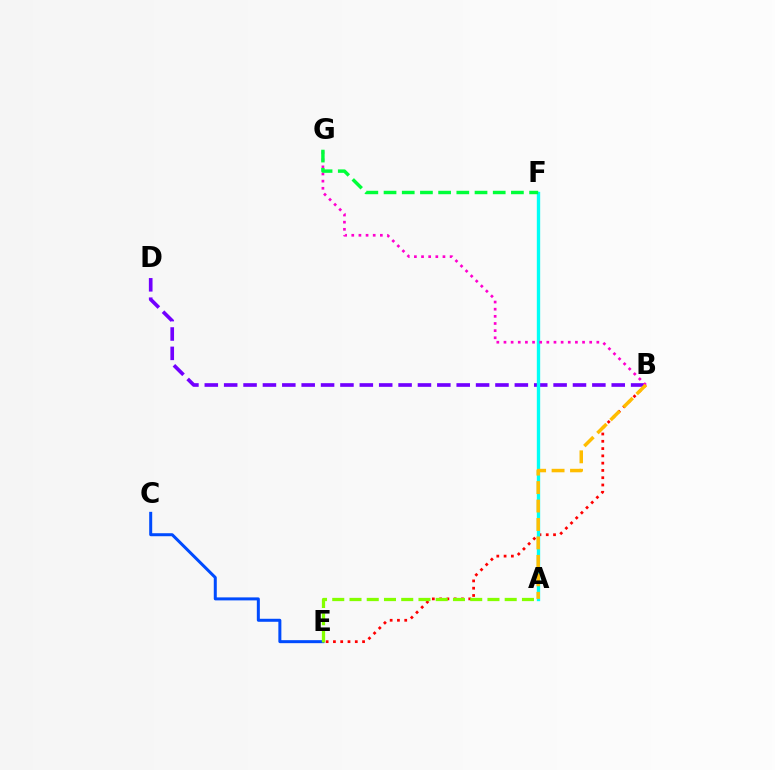{('B', 'D'): [{'color': '#7200ff', 'line_style': 'dashed', 'thickness': 2.63}], ('B', 'E'): [{'color': '#ff0000', 'line_style': 'dotted', 'thickness': 1.98}], ('C', 'E'): [{'color': '#004bff', 'line_style': 'solid', 'thickness': 2.16}], ('A', 'F'): [{'color': '#00fff6', 'line_style': 'solid', 'thickness': 2.41}], ('A', 'E'): [{'color': '#84ff00', 'line_style': 'dashed', 'thickness': 2.34}], ('B', 'G'): [{'color': '#ff00cf', 'line_style': 'dotted', 'thickness': 1.94}], ('A', 'B'): [{'color': '#ffbd00', 'line_style': 'dashed', 'thickness': 2.51}], ('F', 'G'): [{'color': '#00ff39', 'line_style': 'dashed', 'thickness': 2.47}]}